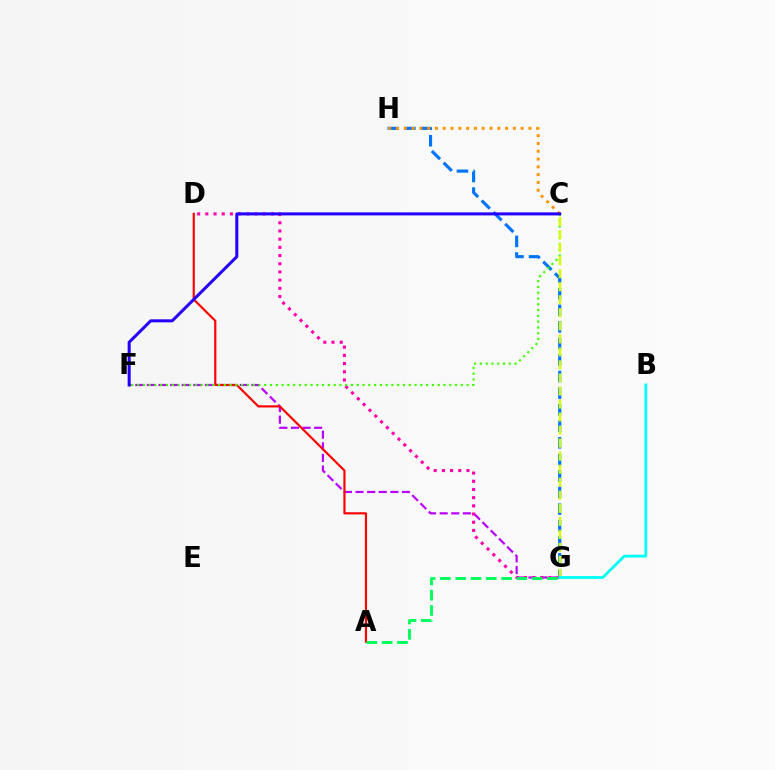{('F', 'G'): [{'color': '#b900ff', 'line_style': 'dashed', 'thickness': 1.58}], ('A', 'D'): [{'color': '#ff0000', 'line_style': 'solid', 'thickness': 1.55}], ('G', 'H'): [{'color': '#0074ff', 'line_style': 'dashed', 'thickness': 2.25}], ('C', 'H'): [{'color': '#ff9400', 'line_style': 'dotted', 'thickness': 2.12}], ('D', 'G'): [{'color': '#ff00ac', 'line_style': 'dotted', 'thickness': 2.23}], ('C', 'F'): [{'color': '#3dff00', 'line_style': 'dotted', 'thickness': 1.57}, {'color': '#2500ff', 'line_style': 'solid', 'thickness': 2.18}], ('C', 'G'): [{'color': '#d1ff00', 'line_style': 'dashed', 'thickness': 1.77}], ('A', 'G'): [{'color': '#00ff5c', 'line_style': 'dashed', 'thickness': 2.08}], ('B', 'G'): [{'color': '#00fff6', 'line_style': 'solid', 'thickness': 2.03}]}